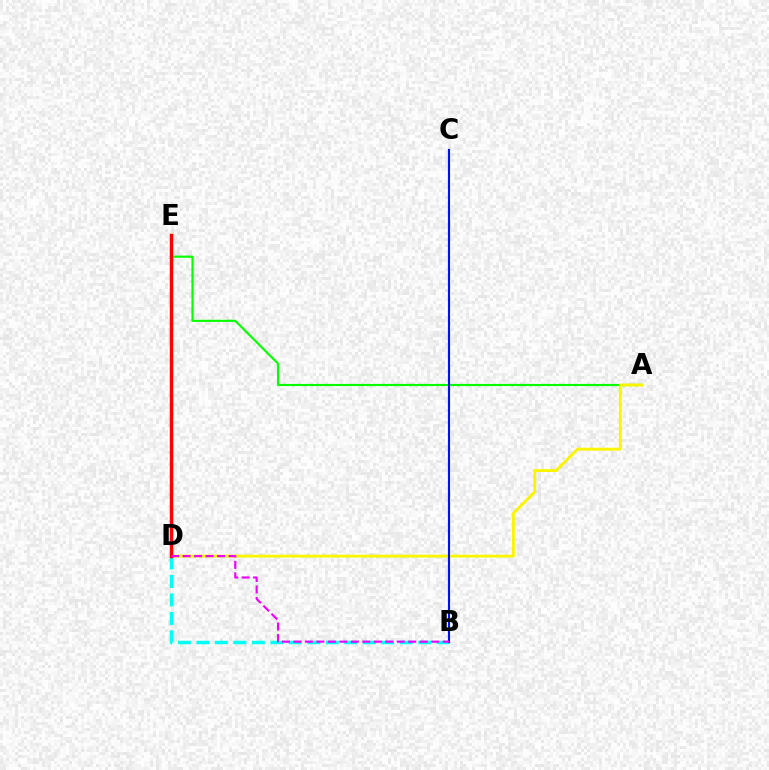{('A', 'E'): [{'color': '#08ff00', 'line_style': 'solid', 'thickness': 1.55}], ('B', 'D'): [{'color': '#00fff6', 'line_style': 'dashed', 'thickness': 2.51}, {'color': '#ee00ff', 'line_style': 'dashed', 'thickness': 1.56}], ('A', 'D'): [{'color': '#fcf500', 'line_style': 'solid', 'thickness': 2.09}], ('B', 'C'): [{'color': '#0010ff', 'line_style': 'solid', 'thickness': 1.55}], ('D', 'E'): [{'color': '#ff0000', 'line_style': 'solid', 'thickness': 2.47}]}